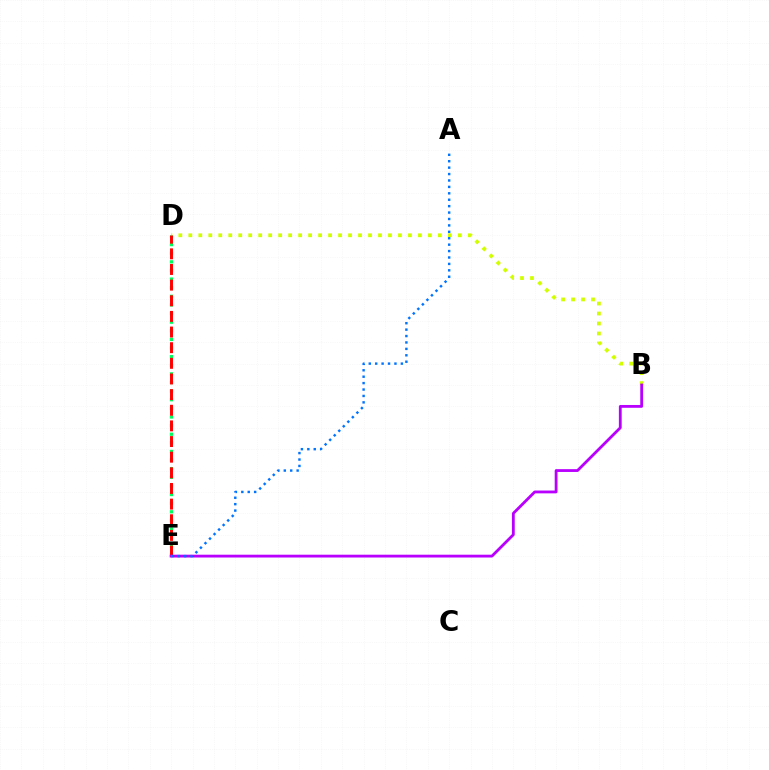{('D', 'E'): [{'color': '#00ff5c', 'line_style': 'dotted', 'thickness': 2.34}, {'color': '#ff0000', 'line_style': 'dashed', 'thickness': 2.13}], ('B', 'D'): [{'color': '#d1ff00', 'line_style': 'dotted', 'thickness': 2.71}], ('B', 'E'): [{'color': '#b900ff', 'line_style': 'solid', 'thickness': 2.03}], ('A', 'E'): [{'color': '#0074ff', 'line_style': 'dotted', 'thickness': 1.74}]}